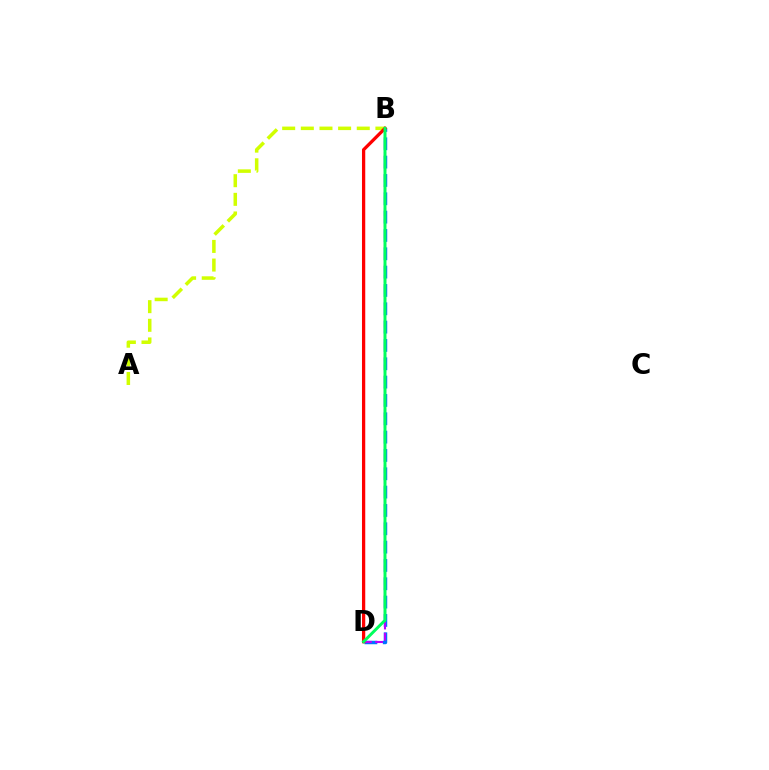{('A', 'B'): [{'color': '#d1ff00', 'line_style': 'dashed', 'thickness': 2.53}], ('B', 'D'): [{'color': '#0074ff', 'line_style': 'dashed', 'thickness': 2.49}, {'color': '#b900ff', 'line_style': 'dashed', 'thickness': 1.52}, {'color': '#ff0000', 'line_style': 'solid', 'thickness': 2.35}, {'color': '#00ff5c', 'line_style': 'solid', 'thickness': 2.12}]}